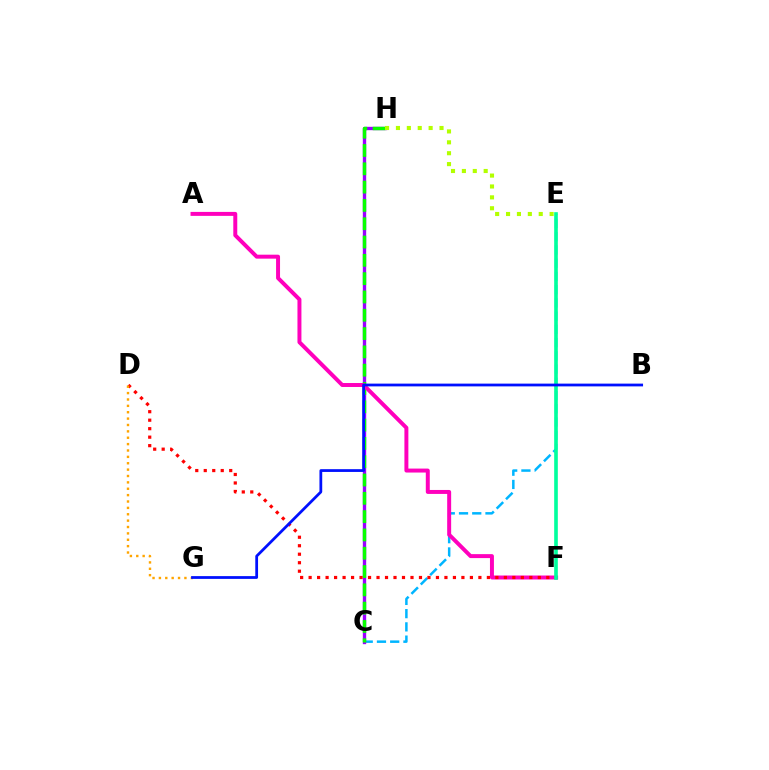{('C', 'E'): [{'color': '#00b5ff', 'line_style': 'dashed', 'thickness': 1.8}], ('C', 'H'): [{'color': '#9b00ff', 'line_style': 'solid', 'thickness': 2.41}, {'color': '#08ff00', 'line_style': 'dashed', 'thickness': 2.49}], ('A', 'F'): [{'color': '#ff00bd', 'line_style': 'solid', 'thickness': 2.85}], ('E', 'H'): [{'color': '#b3ff00', 'line_style': 'dotted', 'thickness': 2.96}], ('D', 'F'): [{'color': '#ff0000', 'line_style': 'dotted', 'thickness': 2.31}], ('E', 'F'): [{'color': '#00ff9d', 'line_style': 'solid', 'thickness': 2.62}], ('D', 'G'): [{'color': '#ffa500', 'line_style': 'dotted', 'thickness': 1.73}], ('B', 'G'): [{'color': '#0010ff', 'line_style': 'solid', 'thickness': 1.99}]}